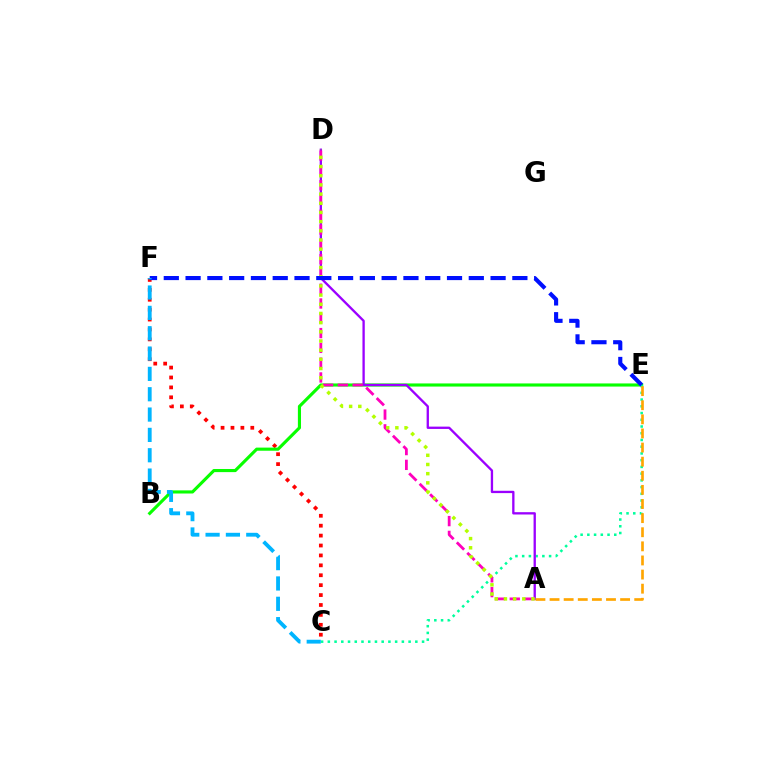{('C', 'F'): [{'color': '#ff0000', 'line_style': 'dotted', 'thickness': 2.69}, {'color': '#00b5ff', 'line_style': 'dashed', 'thickness': 2.76}], ('B', 'E'): [{'color': '#08ff00', 'line_style': 'solid', 'thickness': 2.25}], ('C', 'E'): [{'color': '#00ff9d', 'line_style': 'dotted', 'thickness': 1.83}], ('A', 'D'): [{'color': '#9b00ff', 'line_style': 'solid', 'thickness': 1.67}, {'color': '#ff00bd', 'line_style': 'dashed', 'thickness': 2.01}, {'color': '#b3ff00', 'line_style': 'dotted', 'thickness': 2.49}], ('E', 'F'): [{'color': '#0010ff', 'line_style': 'dashed', 'thickness': 2.96}], ('A', 'E'): [{'color': '#ffa500', 'line_style': 'dashed', 'thickness': 1.92}]}